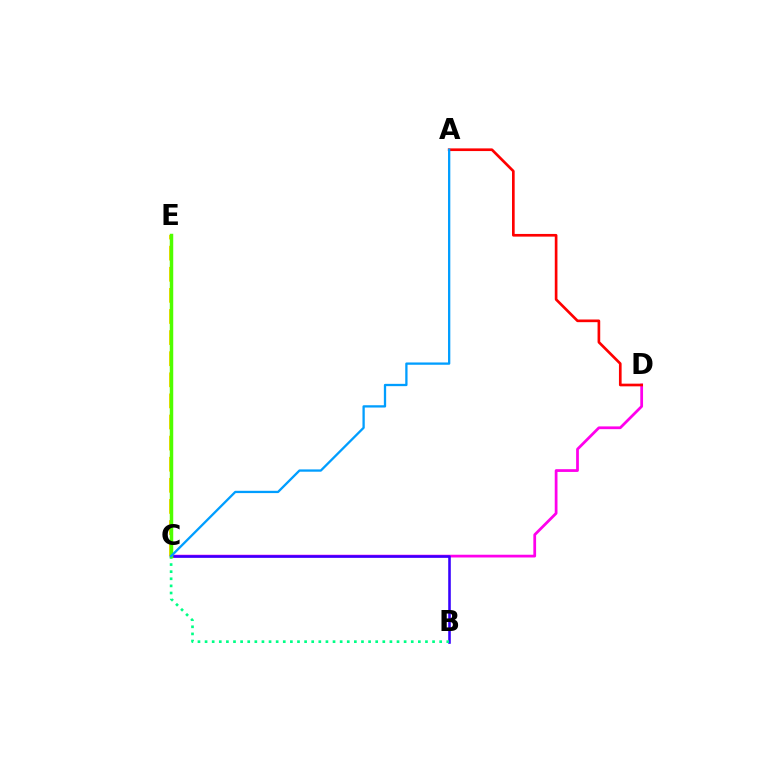{('C', 'E'): [{'color': '#ffd500', 'line_style': 'dashed', 'thickness': 2.87}, {'color': '#4fff00', 'line_style': 'solid', 'thickness': 2.5}], ('C', 'D'): [{'color': '#ff00ed', 'line_style': 'solid', 'thickness': 1.98}], ('B', 'C'): [{'color': '#3700ff', 'line_style': 'solid', 'thickness': 1.86}, {'color': '#00ff86', 'line_style': 'dotted', 'thickness': 1.93}], ('A', 'D'): [{'color': '#ff0000', 'line_style': 'solid', 'thickness': 1.92}], ('A', 'C'): [{'color': '#009eff', 'line_style': 'solid', 'thickness': 1.65}]}